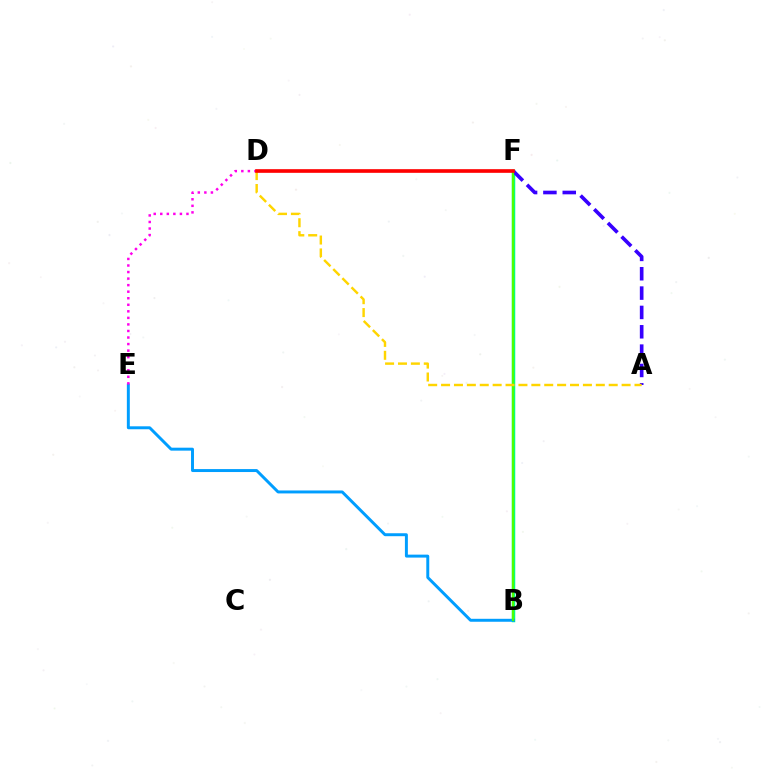{('B', 'F'): [{'color': '#00ff86', 'line_style': 'solid', 'thickness': 2.51}, {'color': '#4fff00', 'line_style': 'solid', 'thickness': 1.54}], ('A', 'F'): [{'color': '#3700ff', 'line_style': 'dashed', 'thickness': 2.63}], ('B', 'E'): [{'color': '#009eff', 'line_style': 'solid', 'thickness': 2.13}], ('D', 'E'): [{'color': '#ff00ed', 'line_style': 'dotted', 'thickness': 1.78}], ('A', 'D'): [{'color': '#ffd500', 'line_style': 'dashed', 'thickness': 1.75}], ('D', 'F'): [{'color': '#ff0000', 'line_style': 'solid', 'thickness': 2.63}]}